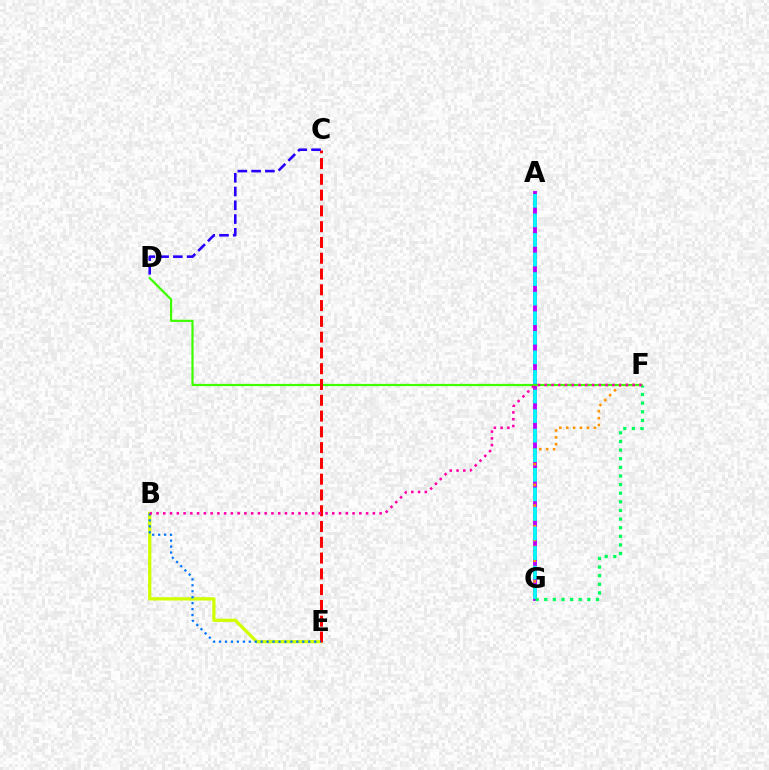{('A', 'G'): [{'color': '#b900ff', 'line_style': 'solid', 'thickness': 2.76}, {'color': '#00fff6', 'line_style': 'dashed', 'thickness': 2.66}], ('F', 'G'): [{'color': '#ff9400', 'line_style': 'dotted', 'thickness': 1.87}, {'color': '#00ff5c', 'line_style': 'dotted', 'thickness': 2.34}], ('B', 'E'): [{'color': '#d1ff00', 'line_style': 'solid', 'thickness': 2.35}, {'color': '#0074ff', 'line_style': 'dotted', 'thickness': 1.62}], ('D', 'F'): [{'color': '#3dff00', 'line_style': 'solid', 'thickness': 1.6}], ('C', 'E'): [{'color': '#ff0000', 'line_style': 'dashed', 'thickness': 2.14}], ('C', 'D'): [{'color': '#2500ff', 'line_style': 'dashed', 'thickness': 1.87}], ('B', 'F'): [{'color': '#ff00ac', 'line_style': 'dotted', 'thickness': 1.84}]}